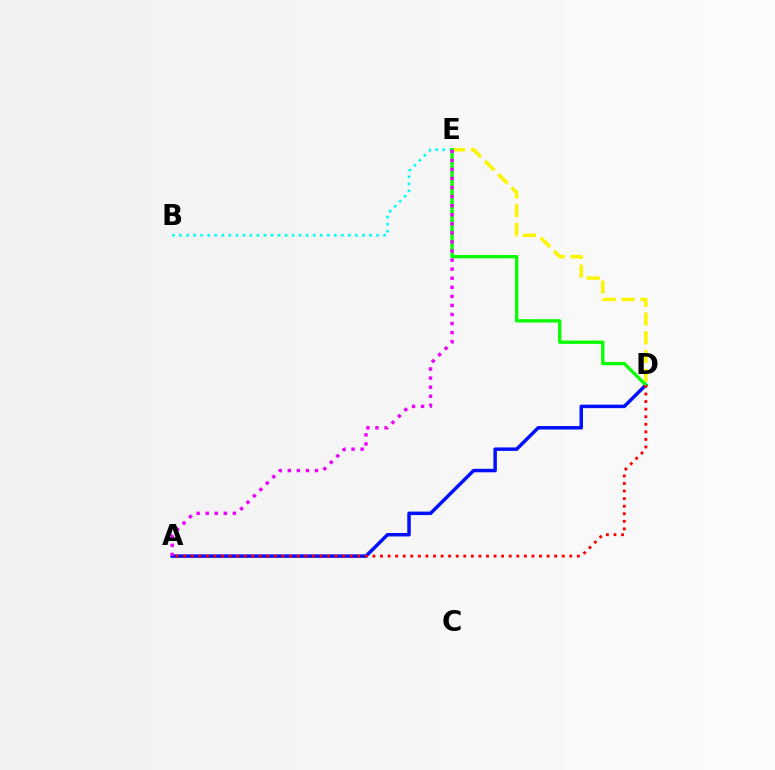{('D', 'E'): [{'color': '#fcf500', 'line_style': 'dashed', 'thickness': 2.55}, {'color': '#08ff00', 'line_style': 'solid', 'thickness': 2.39}], ('B', 'E'): [{'color': '#00fff6', 'line_style': 'dotted', 'thickness': 1.91}], ('A', 'D'): [{'color': '#0010ff', 'line_style': 'solid', 'thickness': 2.5}, {'color': '#ff0000', 'line_style': 'dotted', 'thickness': 2.06}], ('A', 'E'): [{'color': '#ee00ff', 'line_style': 'dotted', 'thickness': 2.46}]}